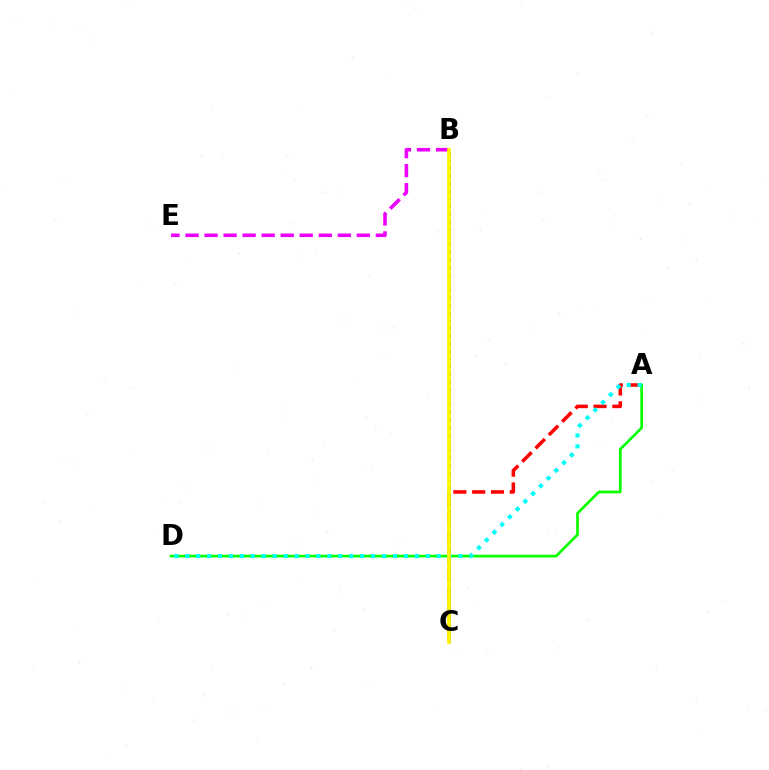{('A', 'C'): [{'color': '#ff0000', 'line_style': 'dashed', 'thickness': 2.56}], ('A', 'D'): [{'color': '#08ff00', 'line_style': 'solid', 'thickness': 1.95}, {'color': '#00fff6', 'line_style': 'dotted', 'thickness': 2.97}], ('B', 'E'): [{'color': '#ee00ff', 'line_style': 'dashed', 'thickness': 2.59}], ('B', 'C'): [{'color': '#0010ff', 'line_style': 'dotted', 'thickness': 2.07}, {'color': '#fcf500', 'line_style': 'solid', 'thickness': 2.7}]}